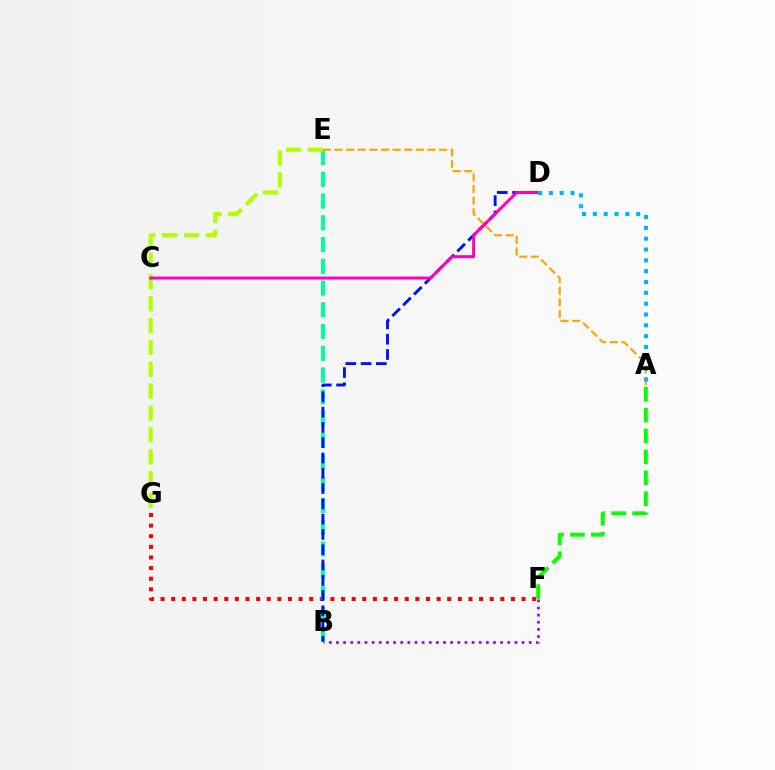{('F', 'G'): [{'color': '#ff0000', 'line_style': 'dotted', 'thickness': 2.88}], ('B', 'E'): [{'color': '#00ff9d', 'line_style': 'dashed', 'thickness': 2.95}], ('A', 'F'): [{'color': '#08ff00', 'line_style': 'dashed', 'thickness': 2.84}], ('B', 'D'): [{'color': '#0010ff', 'line_style': 'dashed', 'thickness': 2.08}], ('A', 'E'): [{'color': '#ffa500', 'line_style': 'dashed', 'thickness': 1.58}], ('B', 'F'): [{'color': '#9b00ff', 'line_style': 'dotted', 'thickness': 1.94}], ('E', 'G'): [{'color': '#b3ff00', 'line_style': 'dashed', 'thickness': 2.97}], ('C', 'D'): [{'color': '#ff00bd', 'line_style': 'solid', 'thickness': 2.13}], ('A', 'D'): [{'color': '#00b5ff', 'line_style': 'dotted', 'thickness': 2.94}]}